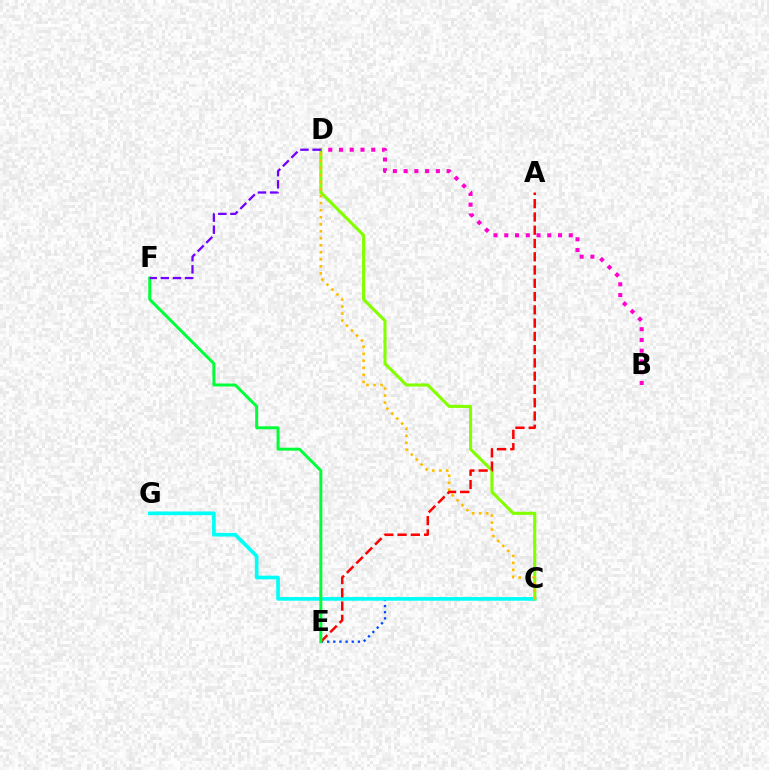{('C', 'E'): [{'color': '#004bff', 'line_style': 'dotted', 'thickness': 1.67}], ('C', 'G'): [{'color': '#00fff6', 'line_style': 'solid', 'thickness': 2.65}], ('C', 'D'): [{'color': '#84ff00', 'line_style': 'solid', 'thickness': 2.24}, {'color': '#ffbd00', 'line_style': 'dotted', 'thickness': 1.91}], ('A', 'E'): [{'color': '#ff0000', 'line_style': 'dashed', 'thickness': 1.8}], ('E', 'F'): [{'color': '#00ff39', 'line_style': 'solid', 'thickness': 2.14}], ('B', 'D'): [{'color': '#ff00cf', 'line_style': 'dotted', 'thickness': 2.92}], ('D', 'F'): [{'color': '#7200ff', 'line_style': 'dashed', 'thickness': 1.65}]}